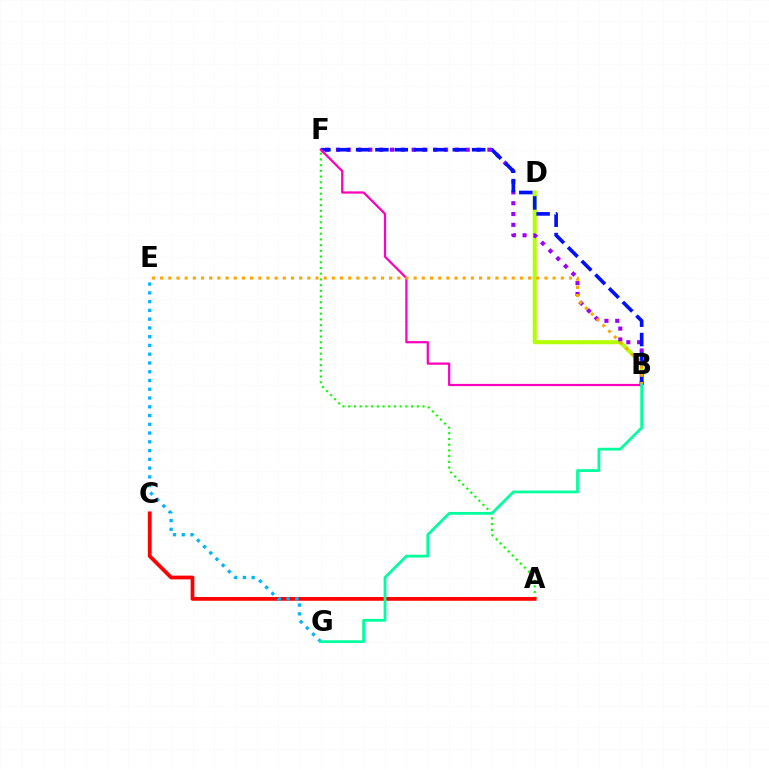{('B', 'D'): [{'color': '#b3ff00', 'line_style': 'solid', 'thickness': 2.9}], ('B', 'F'): [{'color': '#9b00ff', 'line_style': 'dotted', 'thickness': 2.94}, {'color': '#0010ff', 'line_style': 'dashed', 'thickness': 2.63}, {'color': '#ff00bd', 'line_style': 'solid', 'thickness': 1.61}], ('A', 'F'): [{'color': '#08ff00', 'line_style': 'dotted', 'thickness': 1.55}], ('A', 'C'): [{'color': '#ff0000', 'line_style': 'solid', 'thickness': 2.7}], ('E', 'G'): [{'color': '#00b5ff', 'line_style': 'dotted', 'thickness': 2.38}], ('B', 'E'): [{'color': '#ffa500', 'line_style': 'dotted', 'thickness': 2.22}], ('B', 'G'): [{'color': '#00ff9d', 'line_style': 'solid', 'thickness': 1.99}]}